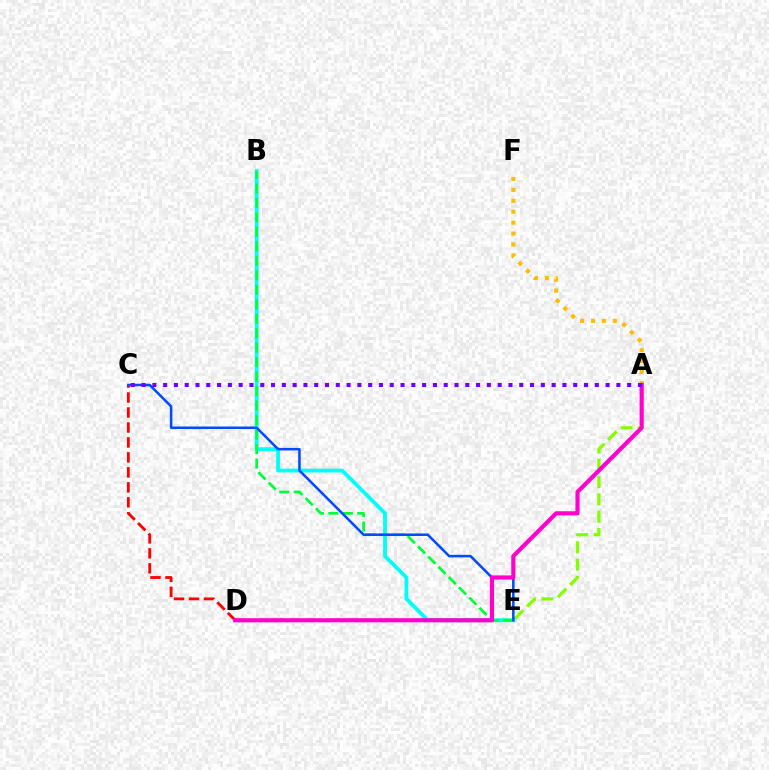{('C', 'D'): [{'color': '#ff0000', 'line_style': 'dashed', 'thickness': 2.03}], ('A', 'D'): [{'color': '#84ff00', 'line_style': 'dashed', 'thickness': 2.35}, {'color': '#ff00cf', 'line_style': 'solid', 'thickness': 2.99}], ('B', 'E'): [{'color': '#00fff6', 'line_style': 'solid', 'thickness': 2.73}, {'color': '#00ff39', 'line_style': 'dashed', 'thickness': 1.97}], ('A', 'F'): [{'color': '#ffbd00', 'line_style': 'dotted', 'thickness': 2.97}], ('C', 'E'): [{'color': '#004bff', 'line_style': 'solid', 'thickness': 1.82}], ('A', 'C'): [{'color': '#7200ff', 'line_style': 'dotted', 'thickness': 2.93}]}